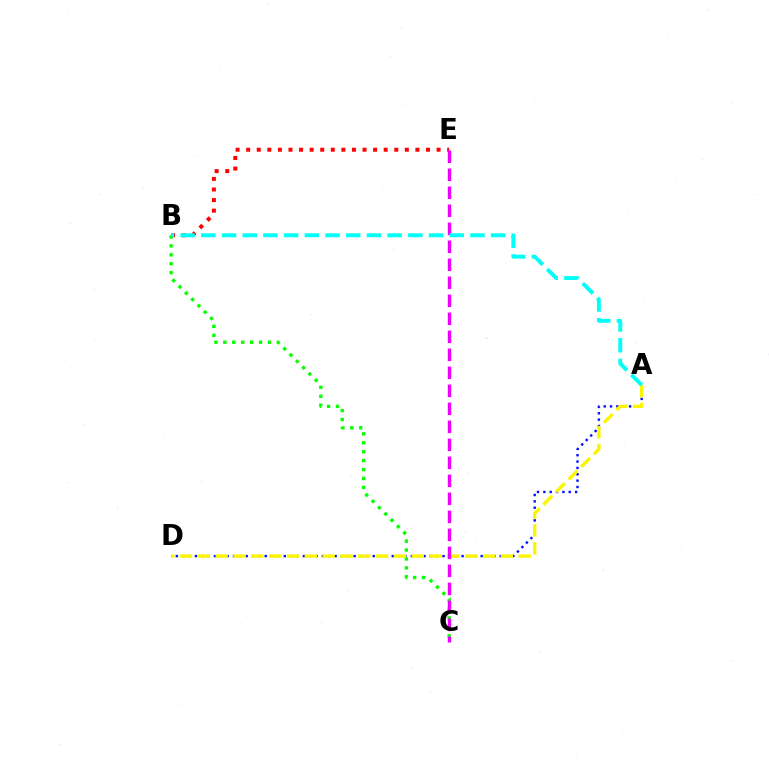{('A', 'D'): [{'color': '#0010ff', 'line_style': 'dotted', 'thickness': 1.73}, {'color': '#fcf500', 'line_style': 'dashed', 'thickness': 2.42}], ('B', 'C'): [{'color': '#08ff00', 'line_style': 'dotted', 'thickness': 2.43}], ('B', 'E'): [{'color': '#ff0000', 'line_style': 'dotted', 'thickness': 2.87}], ('C', 'E'): [{'color': '#ee00ff', 'line_style': 'dashed', 'thickness': 2.45}], ('A', 'B'): [{'color': '#00fff6', 'line_style': 'dashed', 'thickness': 2.81}]}